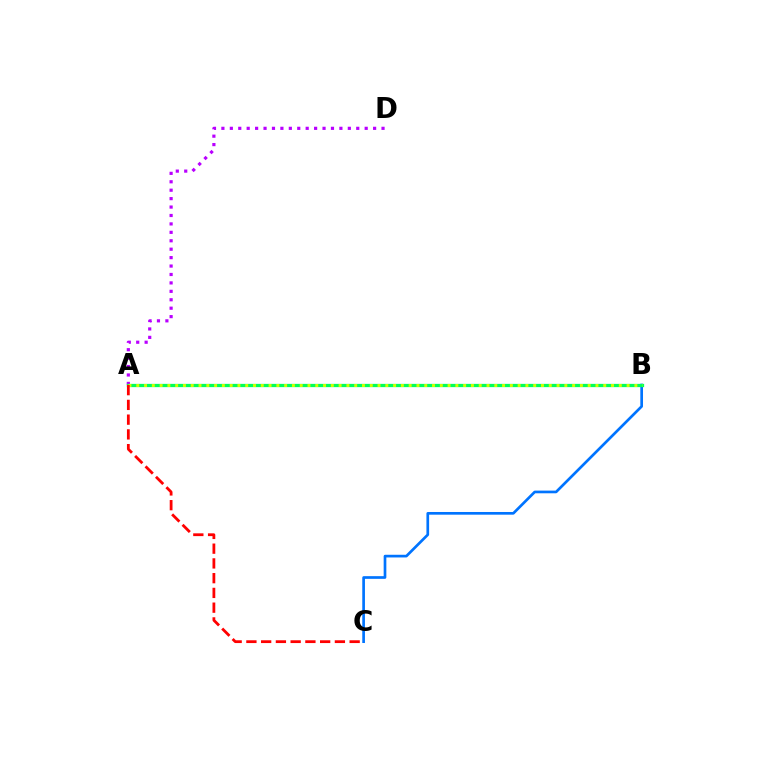{('B', 'C'): [{'color': '#0074ff', 'line_style': 'solid', 'thickness': 1.93}], ('A', 'D'): [{'color': '#b900ff', 'line_style': 'dotted', 'thickness': 2.29}], ('A', 'B'): [{'color': '#00ff5c', 'line_style': 'solid', 'thickness': 2.36}, {'color': '#d1ff00', 'line_style': 'dotted', 'thickness': 2.11}], ('A', 'C'): [{'color': '#ff0000', 'line_style': 'dashed', 'thickness': 2.0}]}